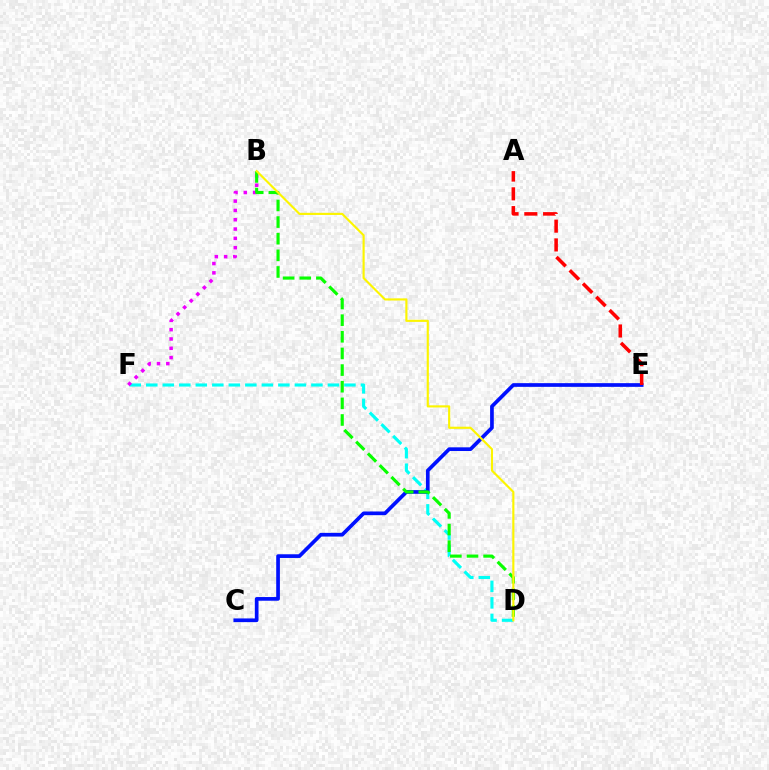{('D', 'F'): [{'color': '#00fff6', 'line_style': 'dashed', 'thickness': 2.24}], ('C', 'E'): [{'color': '#0010ff', 'line_style': 'solid', 'thickness': 2.66}], ('B', 'F'): [{'color': '#ee00ff', 'line_style': 'dotted', 'thickness': 2.53}], ('B', 'D'): [{'color': '#08ff00', 'line_style': 'dashed', 'thickness': 2.26}, {'color': '#fcf500', 'line_style': 'solid', 'thickness': 1.55}], ('A', 'E'): [{'color': '#ff0000', 'line_style': 'dashed', 'thickness': 2.55}]}